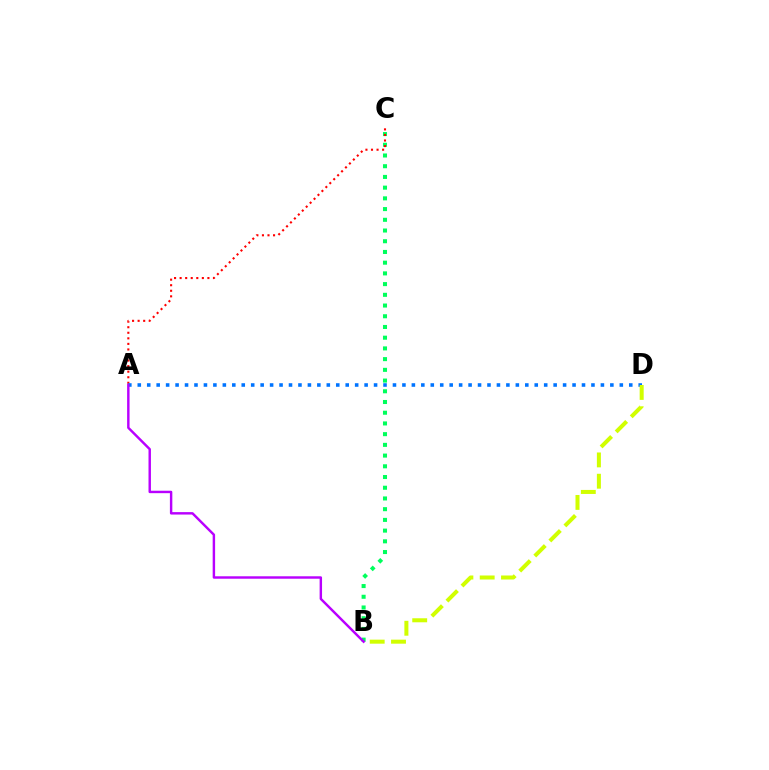{('B', 'C'): [{'color': '#00ff5c', 'line_style': 'dotted', 'thickness': 2.91}], ('A', 'C'): [{'color': '#ff0000', 'line_style': 'dotted', 'thickness': 1.51}], ('A', 'D'): [{'color': '#0074ff', 'line_style': 'dotted', 'thickness': 2.57}], ('A', 'B'): [{'color': '#b900ff', 'line_style': 'solid', 'thickness': 1.75}], ('B', 'D'): [{'color': '#d1ff00', 'line_style': 'dashed', 'thickness': 2.89}]}